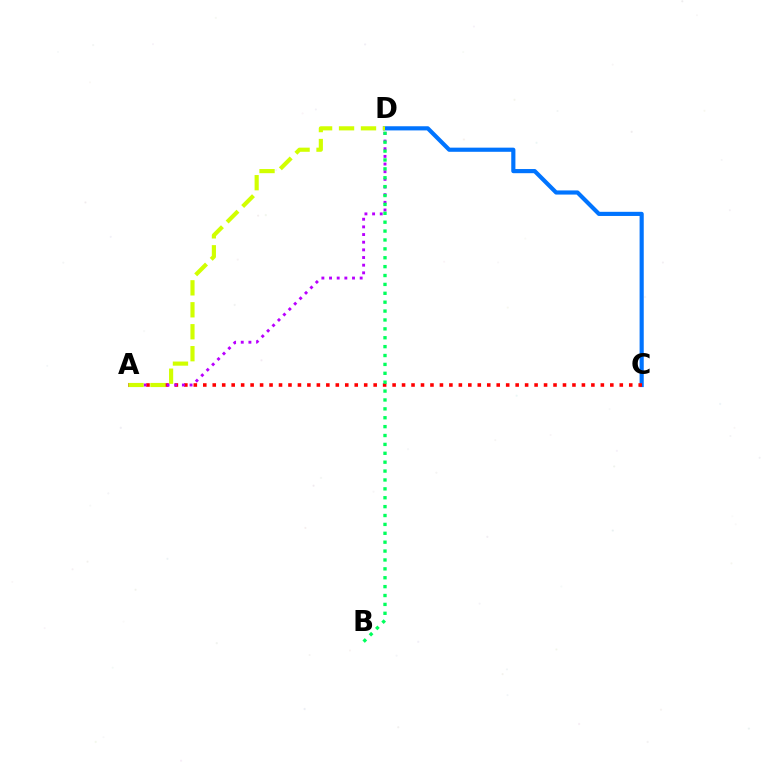{('C', 'D'): [{'color': '#0074ff', 'line_style': 'solid', 'thickness': 2.99}], ('A', 'C'): [{'color': '#ff0000', 'line_style': 'dotted', 'thickness': 2.57}], ('A', 'D'): [{'color': '#b900ff', 'line_style': 'dotted', 'thickness': 2.08}, {'color': '#d1ff00', 'line_style': 'dashed', 'thickness': 2.98}], ('B', 'D'): [{'color': '#00ff5c', 'line_style': 'dotted', 'thickness': 2.42}]}